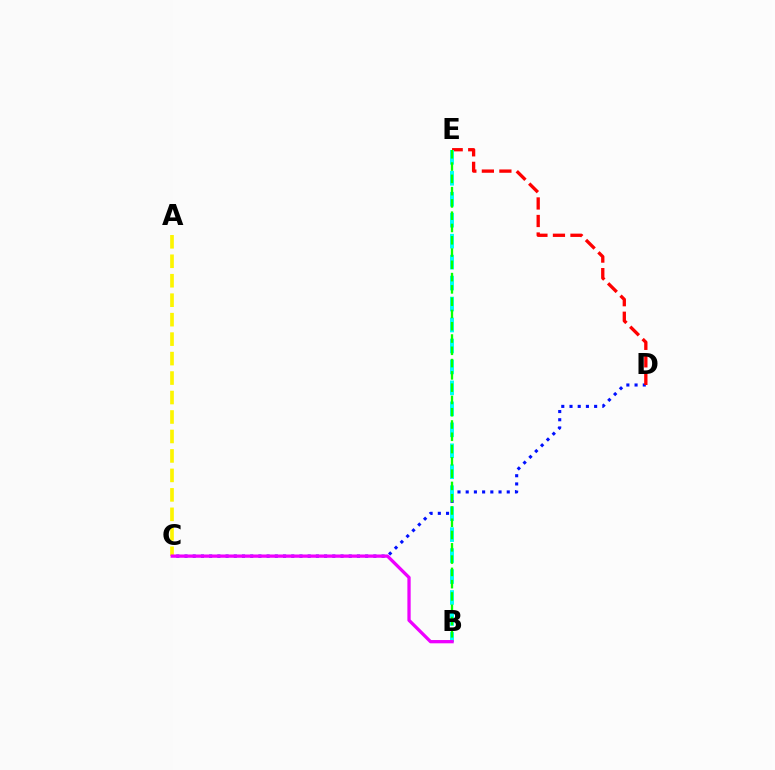{('C', 'D'): [{'color': '#0010ff', 'line_style': 'dotted', 'thickness': 2.23}], ('A', 'C'): [{'color': '#fcf500', 'line_style': 'dashed', 'thickness': 2.64}], ('D', 'E'): [{'color': '#ff0000', 'line_style': 'dashed', 'thickness': 2.38}], ('B', 'E'): [{'color': '#00fff6', 'line_style': 'dashed', 'thickness': 2.85}, {'color': '#08ff00', 'line_style': 'dashed', 'thickness': 1.67}], ('B', 'C'): [{'color': '#ee00ff', 'line_style': 'solid', 'thickness': 2.36}]}